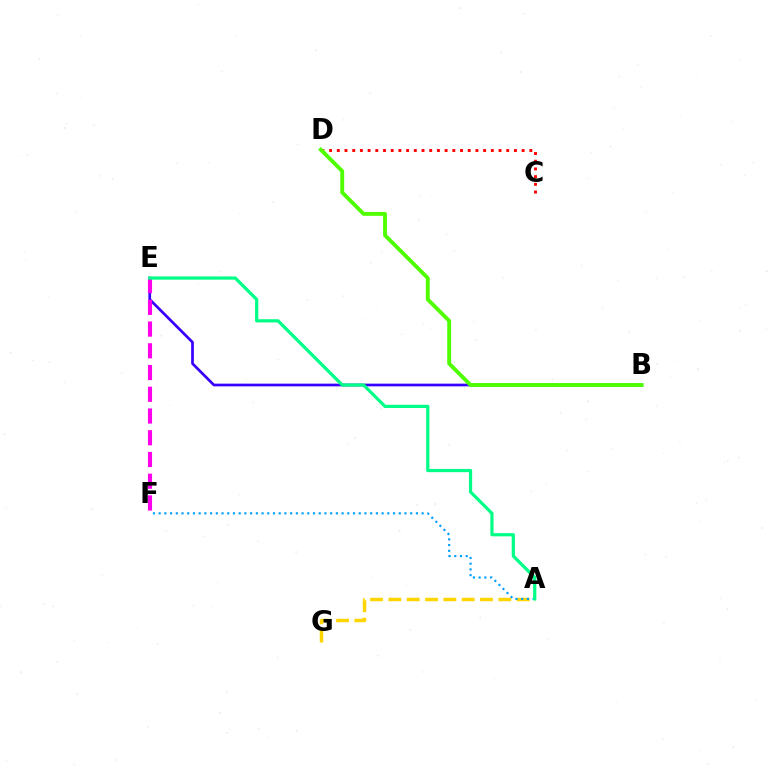{('B', 'E'): [{'color': '#3700ff', 'line_style': 'solid', 'thickness': 1.95}], ('A', 'G'): [{'color': '#ffd500', 'line_style': 'dashed', 'thickness': 2.49}], ('A', 'F'): [{'color': '#009eff', 'line_style': 'dotted', 'thickness': 1.55}], ('E', 'F'): [{'color': '#ff00ed', 'line_style': 'dashed', 'thickness': 2.95}], ('C', 'D'): [{'color': '#ff0000', 'line_style': 'dotted', 'thickness': 2.09}], ('B', 'D'): [{'color': '#4fff00', 'line_style': 'solid', 'thickness': 2.78}], ('A', 'E'): [{'color': '#00ff86', 'line_style': 'solid', 'thickness': 2.31}]}